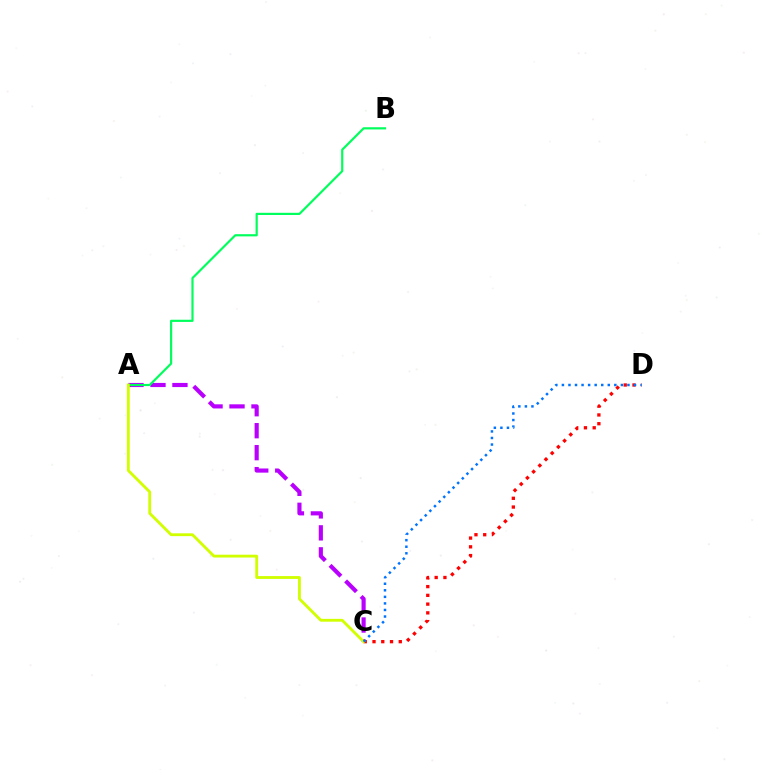{('A', 'C'): [{'color': '#b900ff', 'line_style': 'dashed', 'thickness': 2.99}, {'color': '#d1ff00', 'line_style': 'solid', 'thickness': 2.04}], ('A', 'B'): [{'color': '#00ff5c', 'line_style': 'solid', 'thickness': 1.58}], ('C', 'D'): [{'color': '#ff0000', 'line_style': 'dotted', 'thickness': 2.38}, {'color': '#0074ff', 'line_style': 'dotted', 'thickness': 1.78}]}